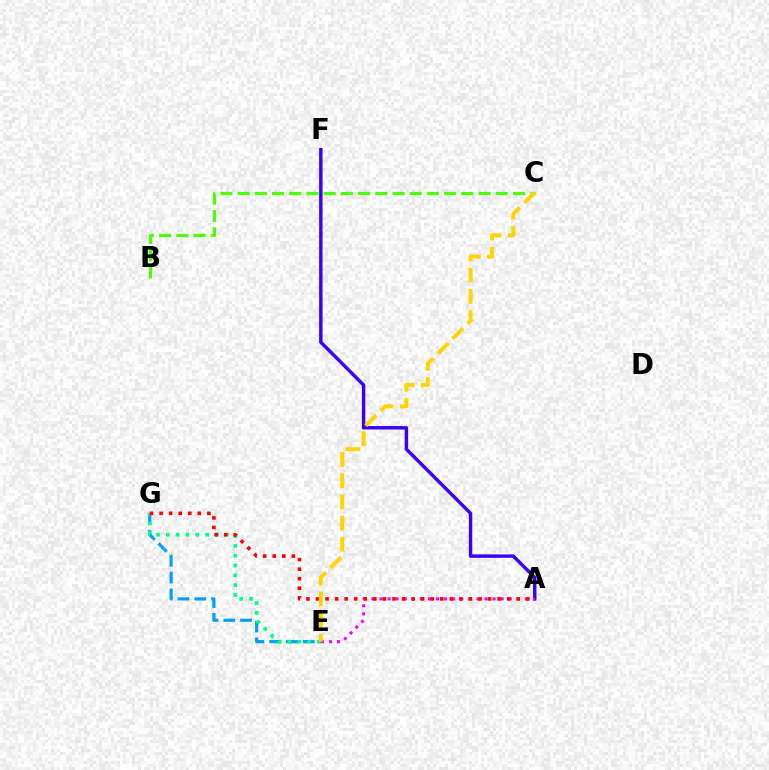{('E', 'G'): [{'color': '#009eff', 'line_style': 'dashed', 'thickness': 2.28}, {'color': '#00ff86', 'line_style': 'dotted', 'thickness': 2.67}], ('B', 'C'): [{'color': '#4fff00', 'line_style': 'dashed', 'thickness': 2.34}], ('A', 'F'): [{'color': '#3700ff', 'line_style': 'solid', 'thickness': 2.46}], ('A', 'E'): [{'color': '#ff00ed', 'line_style': 'dotted', 'thickness': 2.19}], ('A', 'G'): [{'color': '#ff0000', 'line_style': 'dotted', 'thickness': 2.6}], ('C', 'E'): [{'color': '#ffd500', 'line_style': 'dashed', 'thickness': 2.87}]}